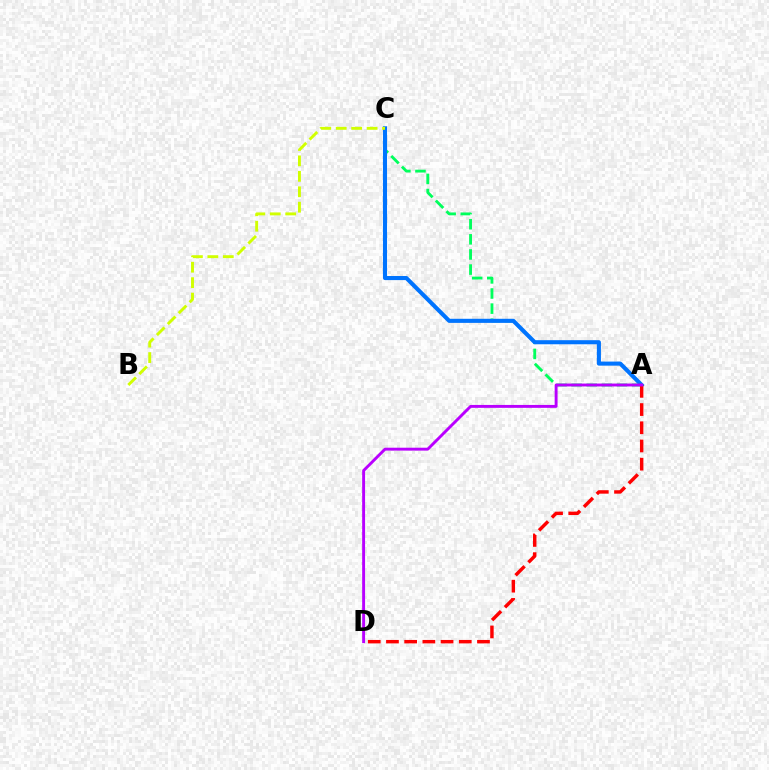{('A', 'C'): [{'color': '#00ff5c', 'line_style': 'dashed', 'thickness': 2.05}, {'color': '#0074ff', 'line_style': 'solid', 'thickness': 2.94}], ('A', 'D'): [{'color': '#ff0000', 'line_style': 'dashed', 'thickness': 2.47}, {'color': '#b900ff', 'line_style': 'solid', 'thickness': 2.09}], ('B', 'C'): [{'color': '#d1ff00', 'line_style': 'dashed', 'thickness': 2.1}]}